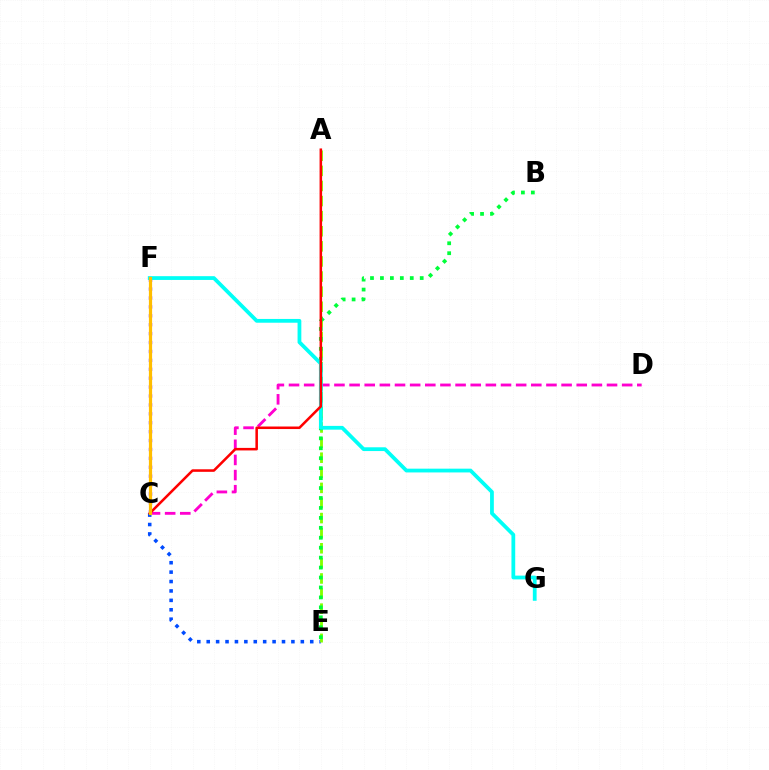{('C', 'F'): [{'color': '#7200ff', 'line_style': 'dotted', 'thickness': 2.42}, {'color': '#ffbd00', 'line_style': 'solid', 'thickness': 2.3}], ('C', 'E'): [{'color': '#004bff', 'line_style': 'dotted', 'thickness': 2.56}], ('A', 'E'): [{'color': '#84ff00', 'line_style': 'dashed', 'thickness': 2.05}], ('B', 'E'): [{'color': '#00ff39', 'line_style': 'dotted', 'thickness': 2.7}], ('C', 'D'): [{'color': '#ff00cf', 'line_style': 'dashed', 'thickness': 2.06}], ('F', 'G'): [{'color': '#00fff6', 'line_style': 'solid', 'thickness': 2.72}], ('A', 'C'): [{'color': '#ff0000', 'line_style': 'solid', 'thickness': 1.83}]}